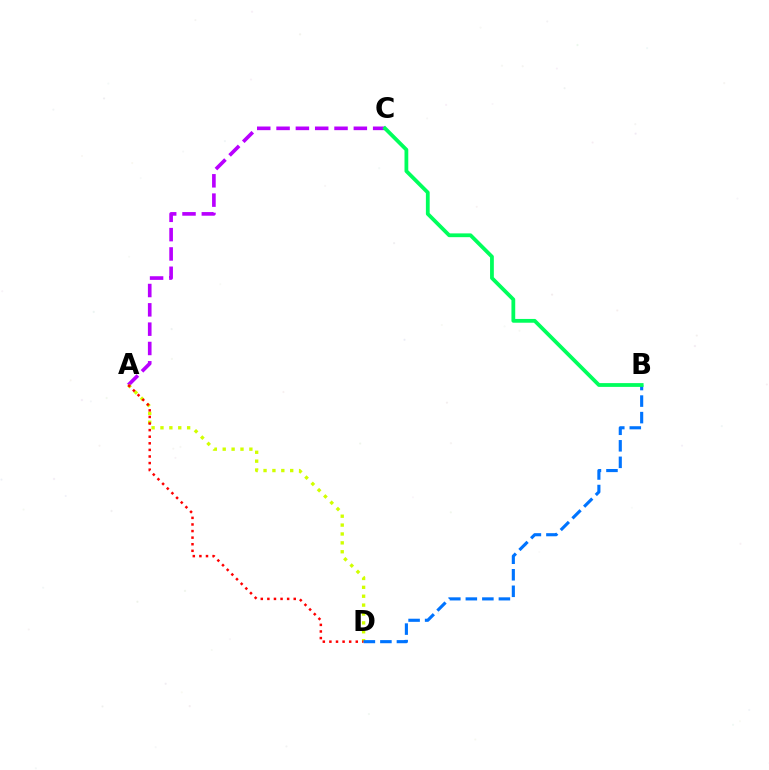{('A', 'C'): [{'color': '#b900ff', 'line_style': 'dashed', 'thickness': 2.62}], ('A', 'D'): [{'color': '#d1ff00', 'line_style': 'dotted', 'thickness': 2.41}, {'color': '#ff0000', 'line_style': 'dotted', 'thickness': 1.79}], ('B', 'D'): [{'color': '#0074ff', 'line_style': 'dashed', 'thickness': 2.25}], ('B', 'C'): [{'color': '#00ff5c', 'line_style': 'solid', 'thickness': 2.72}]}